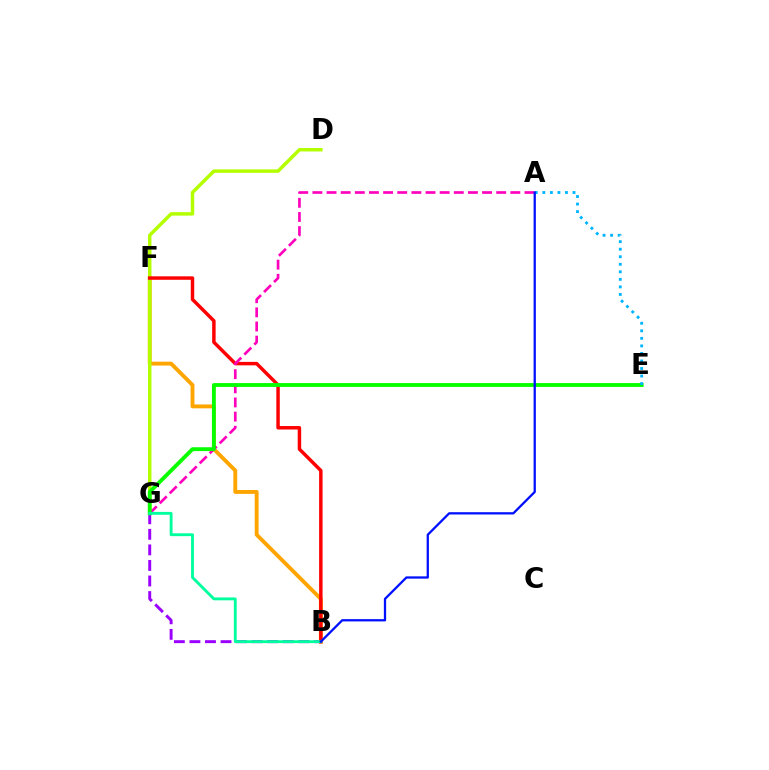{('B', 'F'): [{'color': '#ffa500', 'line_style': 'solid', 'thickness': 2.79}, {'color': '#ff0000', 'line_style': 'solid', 'thickness': 2.49}], ('D', 'G'): [{'color': '#b3ff00', 'line_style': 'solid', 'thickness': 2.49}], ('B', 'G'): [{'color': '#9b00ff', 'line_style': 'dashed', 'thickness': 2.11}, {'color': '#00ff9d', 'line_style': 'solid', 'thickness': 2.06}], ('A', 'G'): [{'color': '#ff00bd', 'line_style': 'dashed', 'thickness': 1.92}], ('E', 'G'): [{'color': '#08ff00', 'line_style': 'solid', 'thickness': 2.78}], ('A', 'E'): [{'color': '#00b5ff', 'line_style': 'dotted', 'thickness': 2.05}], ('A', 'B'): [{'color': '#0010ff', 'line_style': 'solid', 'thickness': 1.64}]}